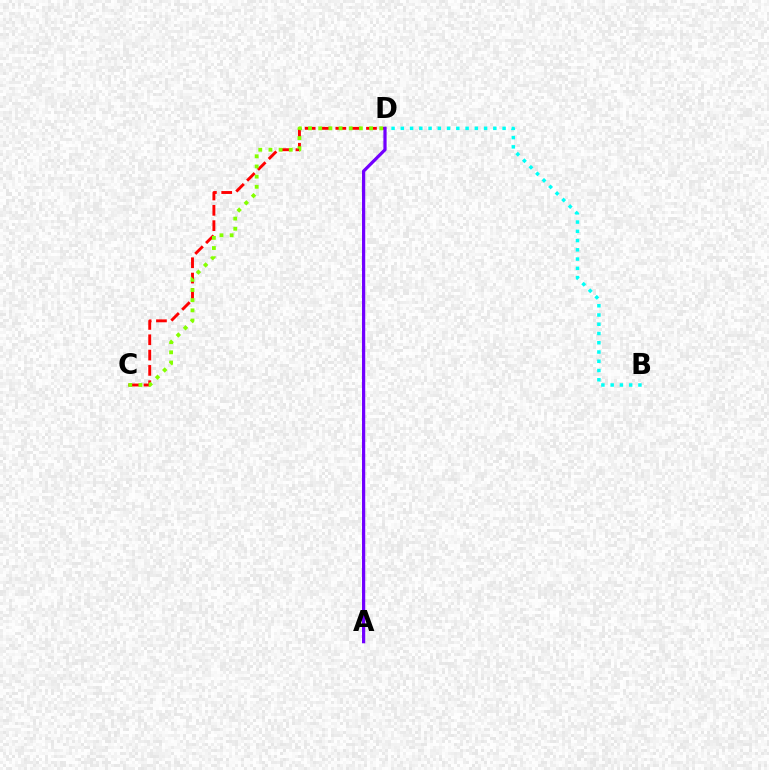{('C', 'D'): [{'color': '#ff0000', 'line_style': 'dashed', 'thickness': 2.08}, {'color': '#84ff00', 'line_style': 'dotted', 'thickness': 2.76}], ('B', 'D'): [{'color': '#00fff6', 'line_style': 'dotted', 'thickness': 2.51}], ('A', 'D'): [{'color': '#7200ff', 'line_style': 'solid', 'thickness': 2.32}]}